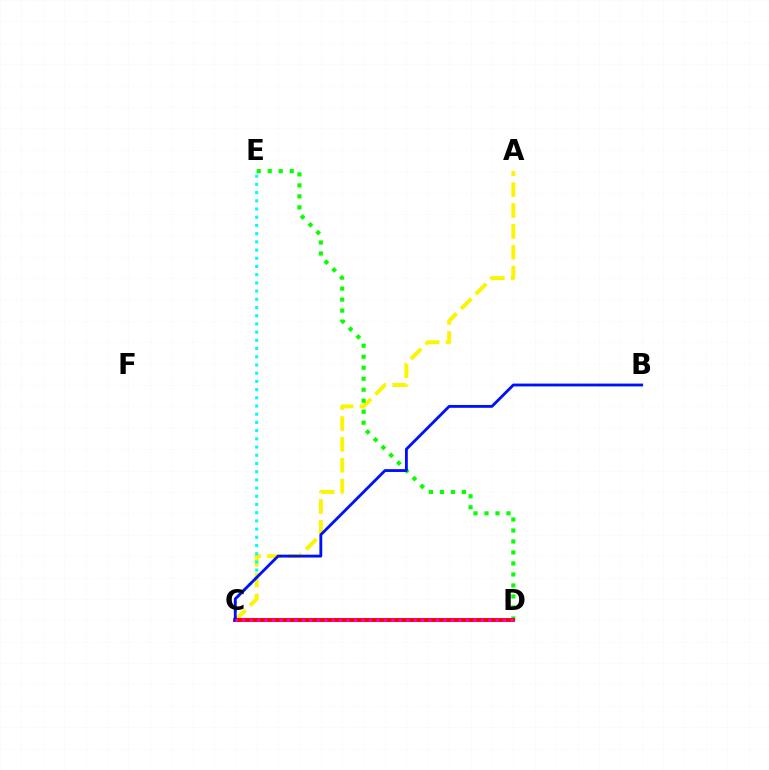{('A', 'C'): [{'color': '#fcf500', 'line_style': 'dashed', 'thickness': 2.84}], ('C', 'E'): [{'color': '#00fff6', 'line_style': 'dotted', 'thickness': 2.23}], ('D', 'E'): [{'color': '#08ff00', 'line_style': 'dotted', 'thickness': 2.99}], ('C', 'D'): [{'color': '#ff0000', 'line_style': 'solid', 'thickness': 2.81}, {'color': '#ee00ff', 'line_style': 'dotted', 'thickness': 2.02}], ('B', 'C'): [{'color': '#0010ff', 'line_style': 'solid', 'thickness': 2.04}]}